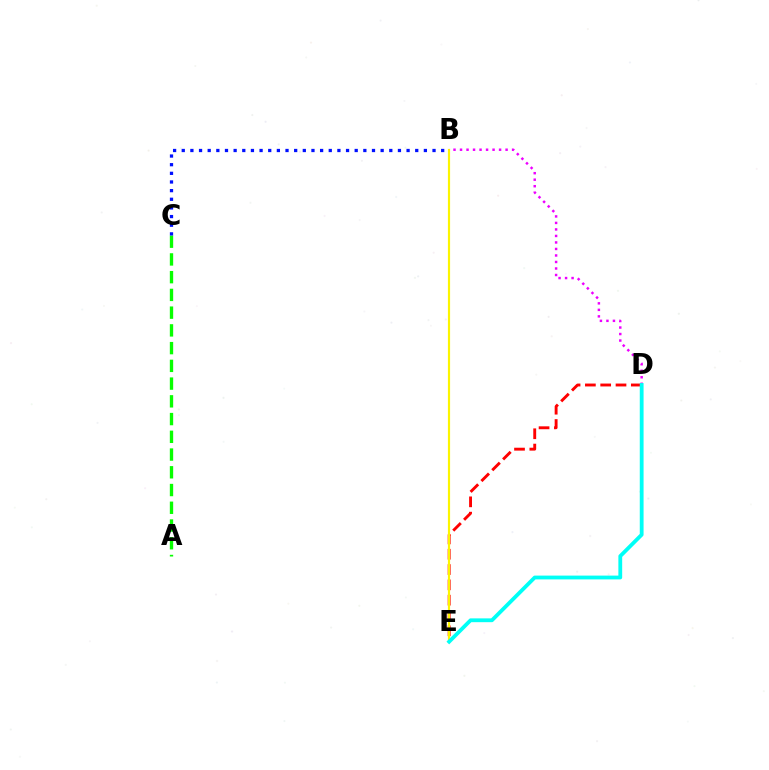{('D', 'E'): [{'color': '#ff0000', 'line_style': 'dashed', 'thickness': 2.08}, {'color': '#00fff6', 'line_style': 'solid', 'thickness': 2.74}], ('A', 'C'): [{'color': '#08ff00', 'line_style': 'dashed', 'thickness': 2.41}], ('B', 'C'): [{'color': '#0010ff', 'line_style': 'dotted', 'thickness': 2.35}], ('B', 'E'): [{'color': '#fcf500', 'line_style': 'solid', 'thickness': 1.57}], ('B', 'D'): [{'color': '#ee00ff', 'line_style': 'dotted', 'thickness': 1.77}]}